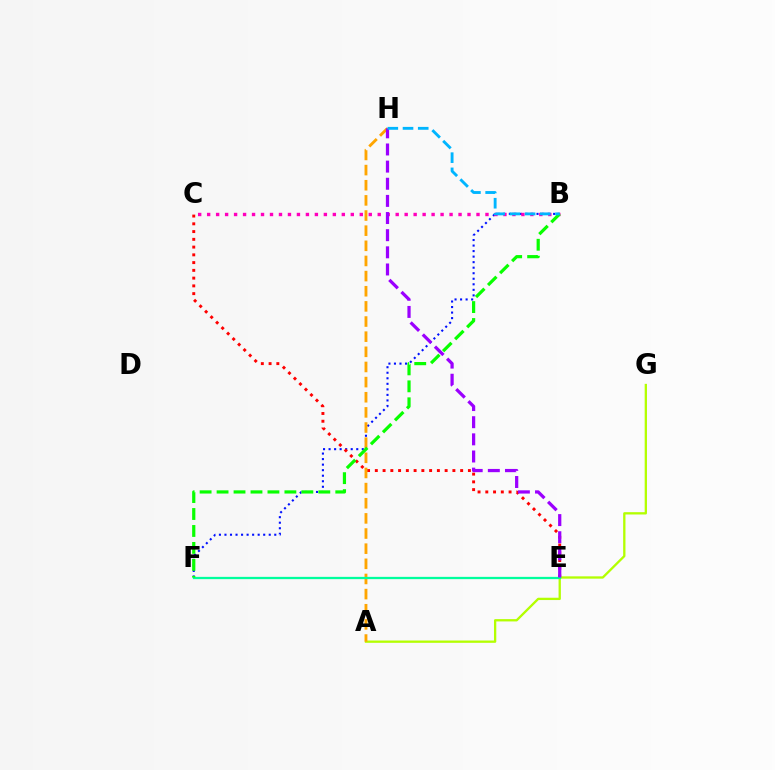{('B', 'F'): [{'color': '#0010ff', 'line_style': 'dotted', 'thickness': 1.5}, {'color': '#08ff00', 'line_style': 'dashed', 'thickness': 2.3}], ('B', 'C'): [{'color': '#ff00bd', 'line_style': 'dotted', 'thickness': 2.44}], ('C', 'E'): [{'color': '#ff0000', 'line_style': 'dotted', 'thickness': 2.11}], ('A', 'G'): [{'color': '#b3ff00', 'line_style': 'solid', 'thickness': 1.66}], ('A', 'H'): [{'color': '#ffa500', 'line_style': 'dashed', 'thickness': 2.06}], ('E', 'F'): [{'color': '#00ff9d', 'line_style': 'solid', 'thickness': 1.64}], ('E', 'H'): [{'color': '#9b00ff', 'line_style': 'dashed', 'thickness': 2.33}], ('B', 'H'): [{'color': '#00b5ff', 'line_style': 'dashed', 'thickness': 2.07}]}